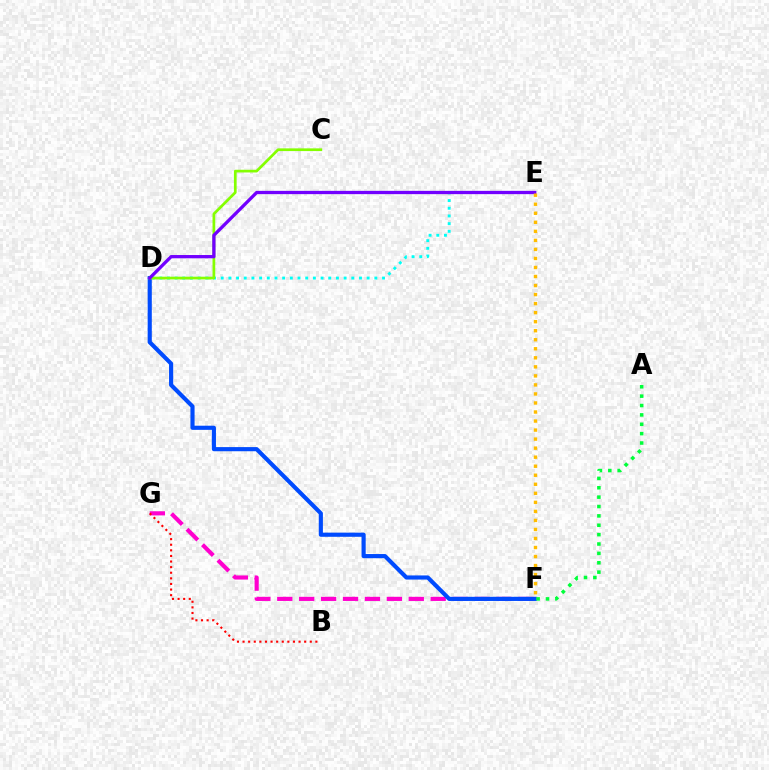{('F', 'G'): [{'color': '#ff00cf', 'line_style': 'dashed', 'thickness': 2.98}], ('D', 'E'): [{'color': '#00fff6', 'line_style': 'dotted', 'thickness': 2.09}, {'color': '#7200ff', 'line_style': 'solid', 'thickness': 2.37}], ('D', 'F'): [{'color': '#004bff', 'line_style': 'solid', 'thickness': 2.98}], ('A', 'F'): [{'color': '#00ff39', 'line_style': 'dotted', 'thickness': 2.55}], ('C', 'D'): [{'color': '#84ff00', 'line_style': 'solid', 'thickness': 1.95}], ('B', 'G'): [{'color': '#ff0000', 'line_style': 'dotted', 'thickness': 1.52}], ('E', 'F'): [{'color': '#ffbd00', 'line_style': 'dotted', 'thickness': 2.45}]}